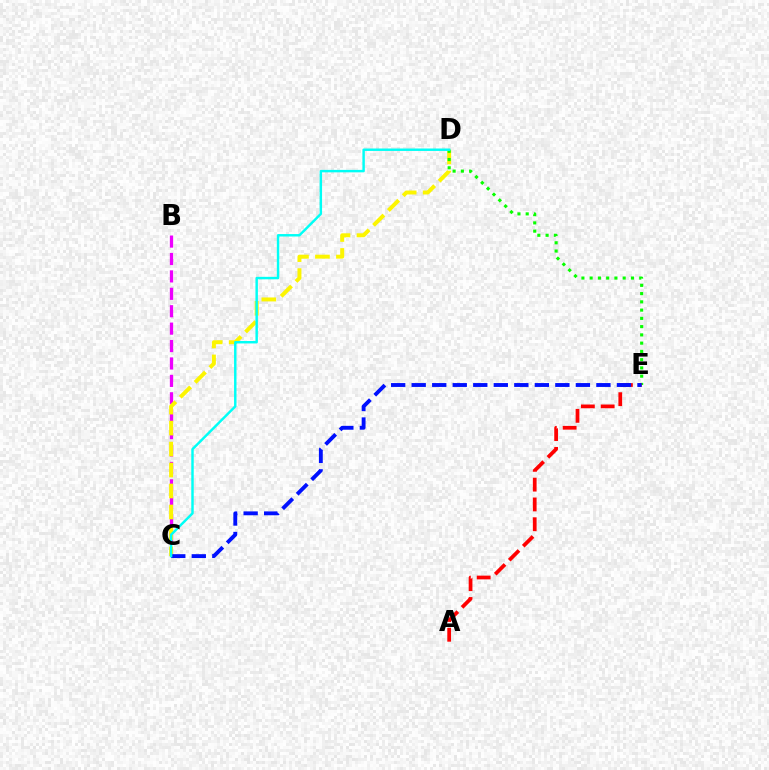{('B', 'C'): [{'color': '#ee00ff', 'line_style': 'dashed', 'thickness': 2.37}], ('C', 'D'): [{'color': '#fcf500', 'line_style': 'dashed', 'thickness': 2.85}, {'color': '#00fff6', 'line_style': 'solid', 'thickness': 1.76}], ('D', 'E'): [{'color': '#08ff00', 'line_style': 'dotted', 'thickness': 2.24}], ('A', 'E'): [{'color': '#ff0000', 'line_style': 'dashed', 'thickness': 2.69}], ('C', 'E'): [{'color': '#0010ff', 'line_style': 'dashed', 'thickness': 2.79}]}